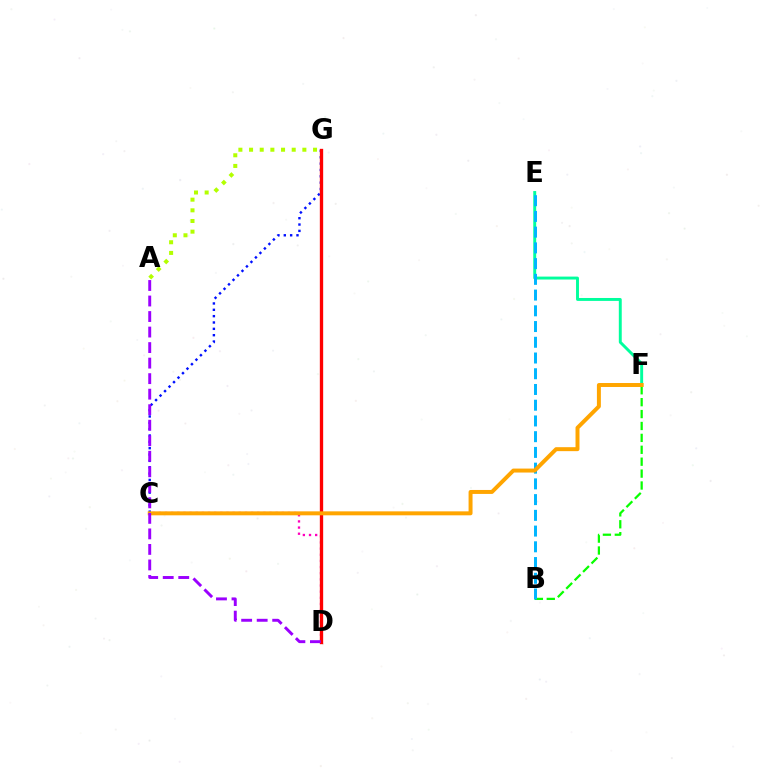{('B', 'F'): [{'color': '#08ff00', 'line_style': 'dashed', 'thickness': 1.62}], ('C', 'D'): [{'color': '#ff00bd', 'line_style': 'dotted', 'thickness': 1.67}], ('C', 'G'): [{'color': '#0010ff', 'line_style': 'dotted', 'thickness': 1.72}], ('D', 'G'): [{'color': '#ff0000', 'line_style': 'solid', 'thickness': 2.4}], ('E', 'F'): [{'color': '#00ff9d', 'line_style': 'solid', 'thickness': 2.11}], ('B', 'E'): [{'color': '#00b5ff', 'line_style': 'dashed', 'thickness': 2.14}], ('A', 'G'): [{'color': '#b3ff00', 'line_style': 'dotted', 'thickness': 2.9}], ('C', 'F'): [{'color': '#ffa500', 'line_style': 'solid', 'thickness': 2.85}], ('A', 'D'): [{'color': '#9b00ff', 'line_style': 'dashed', 'thickness': 2.11}]}